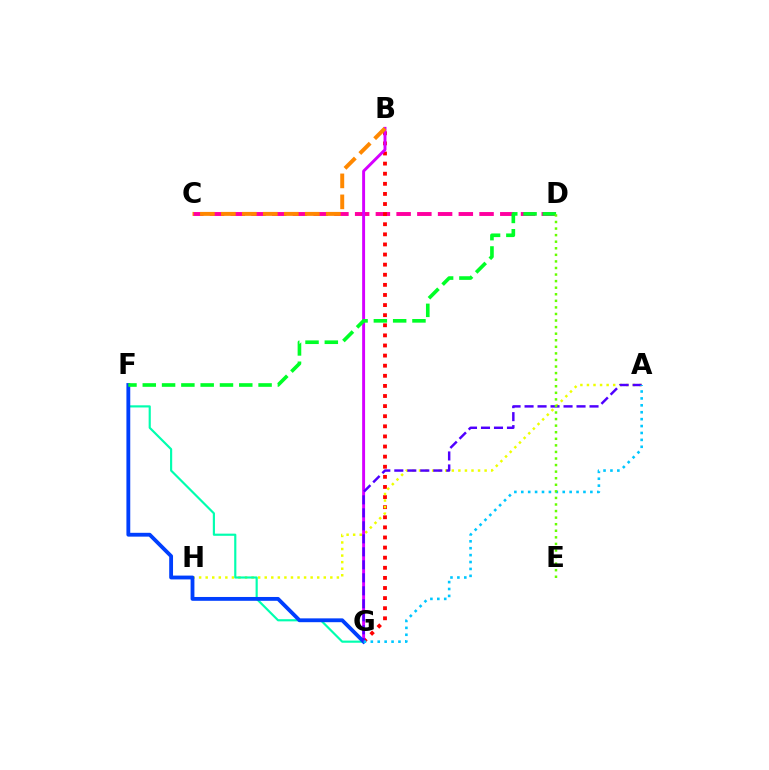{('C', 'D'): [{'color': '#ff00a0', 'line_style': 'dashed', 'thickness': 2.82}], ('B', 'G'): [{'color': '#ff0000', 'line_style': 'dotted', 'thickness': 2.75}, {'color': '#d600ff', 'line_style': 'solid', 'thickness': 2.11}], ('A', 'H'): [{'color': '#eeff00', 'line_style': 'dotted', 'thickness': 1.78}], ('F', 'G'): [{'color': '#00ffaf', 'line_style': 'solid', 'thickness': 1.56}, {'color': '#003fff', 'line_style': 'solid', 'thickness': 2.76}], ('D', 'F'): [{'color': '#00ff27', 'line_style': 'dashed', 'thickness': 2.62}], ('A', 'G'): [{'color': '#4f00ff', 'line_style': 'dashed', 'thickness': 1.76}, {'color': '#00c7ff', 'line_style': 'dotted', 'thickness': 1.88}], ('B', 'C'): [{'color': '#ff8800', 'line_style': 'dashed', 'thickness': 2.85}], ('D', 'E'): [{'color': '#66ff00', 'line_style': 'dotted', 'thickness': 1.79}]}